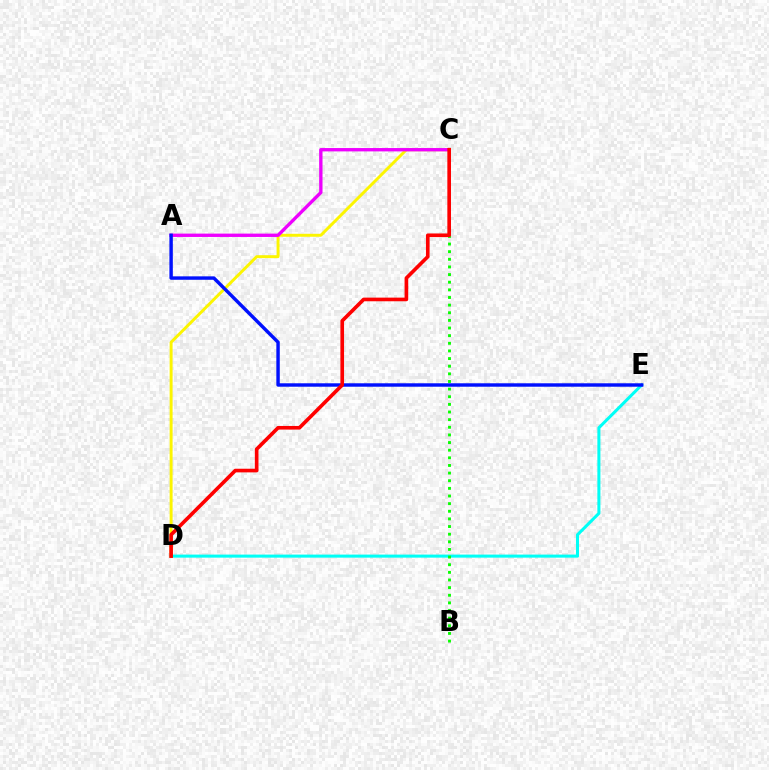{('D', 'E'): [{'color': '#00fff6', 'line_style': 'solid', 'thickness': 2.19}], ('B', 'C'): [{'color': '#08ff00', 'line_style': 'dotted', 'thickness': 2.07}], ('C', 'D'): [{'color': '#fcf500', 'line_style': 'solid', 'thickness': 2.12}, {'color': '#ff0000', 'line_style': 'solid', 'thickness': 2.62}], ('A', 'C'): [{'color': '#ee00ff', 'line_style': 'solid', 'thickness': 2.41}], ('A', 'E'): [{'color': '#0010ff', 'line_style': 'solid', 'thickness': 2.47}]}